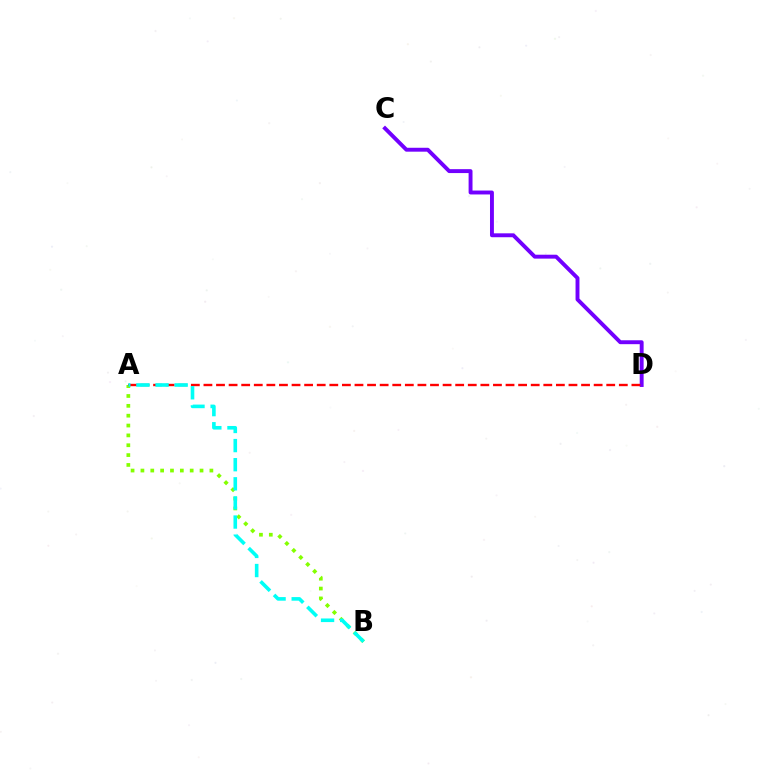{('C', 'D'): [{'color': '#7200ff', 'line_style': 'solid', 'thickness': 2.81}], ('A', 'B'): [{'color': '#84ff00', 'line_style': 'dotted', 'thickness': 2.68}, {'color': '#00fff6', 'line_style': 'dashed', 'thickness': 2.6}], ('A', 'D'): [{'color': '#ff0000', 'line_style': 'dashed', 'thickness': 1.71}]}